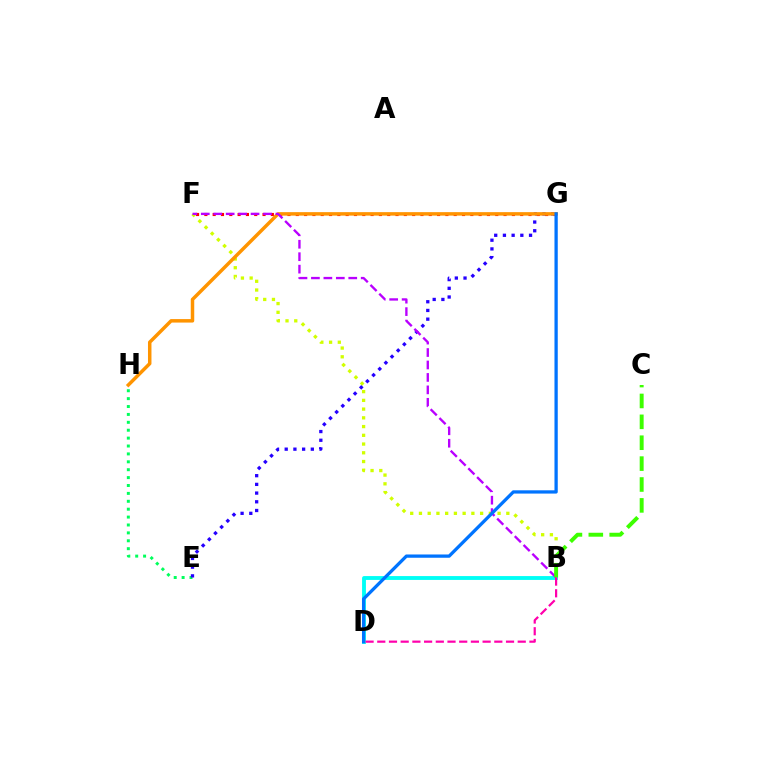{('E', 'H'): [{'color': '#00ff5c', 'line_style': 'dotted', 'thickness': 2.15}], ('F', 'G'): [{'color': '#ff0000', 'line_style': 'dotted', 'thickness': 2.26}], ('B', 'D'): [{'color': '#00fff6', 'line_style': 'solid', 'thickness': 2.77}, {'color': '#ff00ac', 'line_style': 'dashed', 'thickness': 1.59}], ('B', 'F'): [{'color': '#d1ff00', 'line_style': 'dotted', 'thickness': 2.37}, {'color': '#b900ff', 'line_style': 'dashed', 'thickness': 1.69}], ('E', 'G'): [{'color': '#2500ff', 'line_style': 'dotted', 'thickness': 2.37}], ('G', 'H'): [{'color': '#ff9400', 'line_style': 'solid', 'thickness': 2.51}], ('D', 'G'): [{'color': '#0074ff', 'line_style': 'solid', 'thickness': 2.36}], ('B', 'C'): [{'color': '#3dff00', 'line_style': 'dashed', 'thickness': 2.84}]}